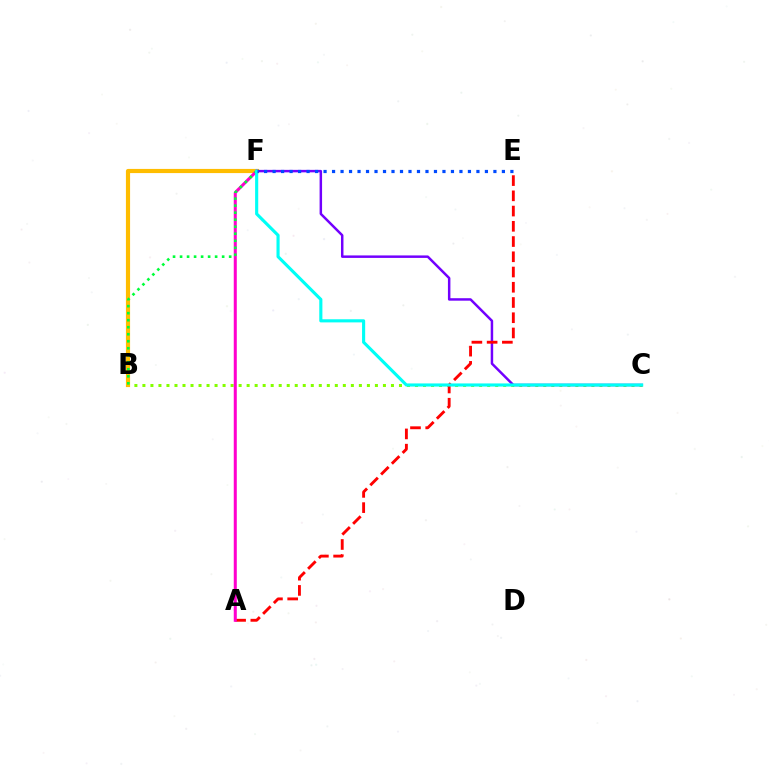{('B', 'C'): [{'color': '#84ff00', 'line_style': 'dotted', 'thickness': 2.18}], ('B', 'F'): [{'color': '#ffbd00', 'line_style': 'solid', 'thickness': 3.0}, {'color': '#00ff39', 'line_style': 'dotted', 'thickness': 1.91}], ('C', 'F'): [{'color': '#7200ff', 'line_style': 'solid', 'thickness': 1.78}, {'color': '#00fff6', 'line_style': 'solid', 'thickness': 2.25}], ('A', 'E'): [{'color': '#ff0000', 'line_style': 'dashed', 'thickness': 2.07}], ('A', 'F'): [{'color': '#ff00cf', 'line_style': 'solid', 'thickness': 2.18}], ('E', 'F'): [{'color': '#004bff', 'line_style': 'dotted', 'thickness': 2.31}]}